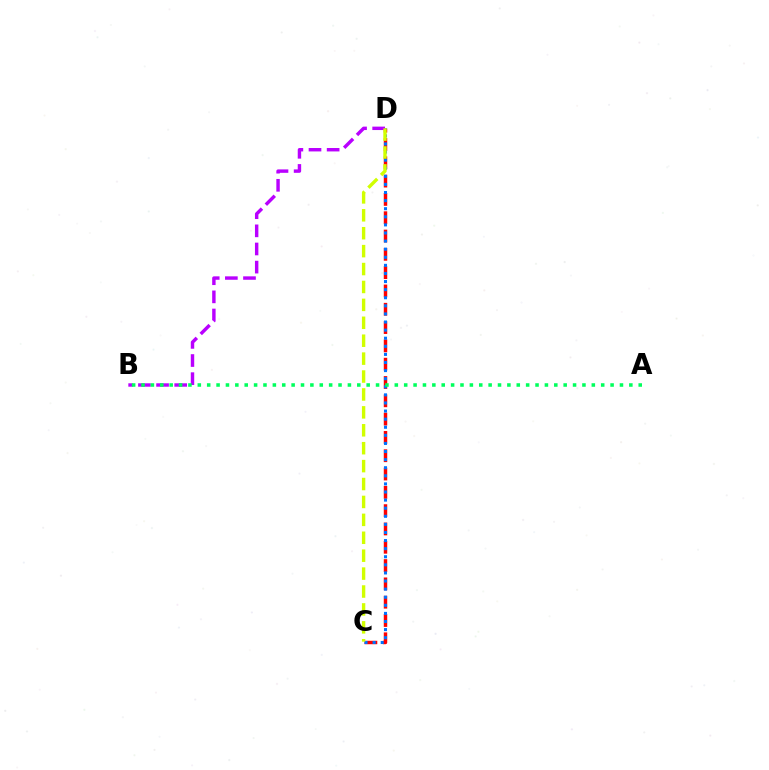{('C', 'D'): [{'color': '#ff0000', 'line_style': 'dashed', 'thickness': 2.49}, {'color': '#0074ff', 'line_style': 'dotted', 'thickness': 2.2}, {'color': '#d1ff00', 'line_style': 'dashed', 'thickness': 2.43}], ('B', 'D'): [{'color': '#b900ff', 'line_style': 'dashed', 'thickness': 2.46}], ('A', 'B'): [{'color': '#00ff5c', 'line_style': 'dotted', 'thickness': 2.55}]}